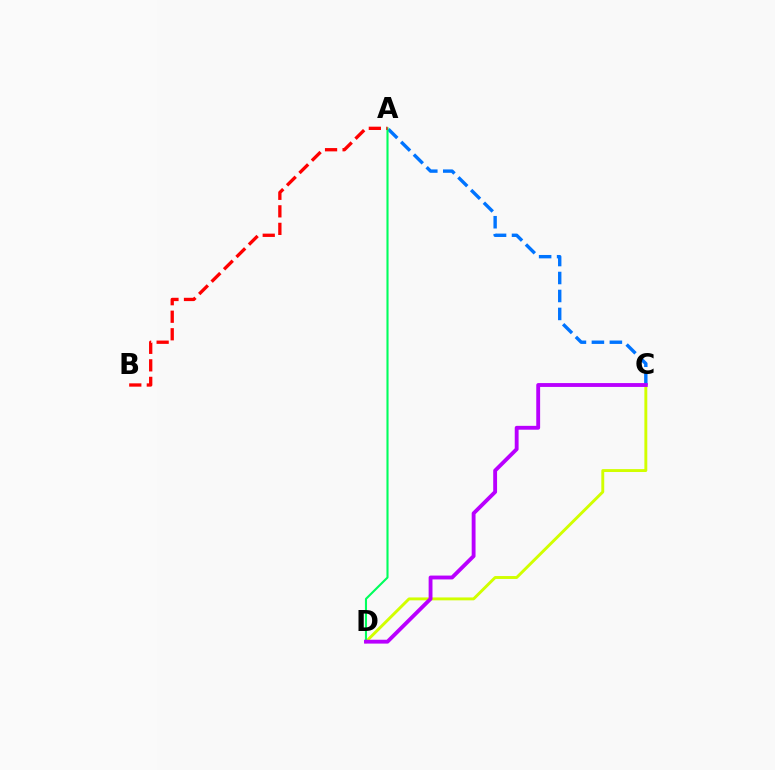{('C', 'D'): [{'color': '#d1ff00', 'line_style': 'solid', 'thickness': 2.09}, {'color': '#b900ff', 'line_style': 'solid', 'thickness': 2.77}], ('A', 'C'): [{'color': '#0074ff', 'line_style': 'dashed', 'thickness': 2.44}], ('A', 'D'): [{'color': '#00ff5c', 'line_style': 'solid', 'thickness': 1.51}], ('A', 'B'): [{'color': '#ff0000', 'line_style': 'dashed', 'thickness': 2.38}]}